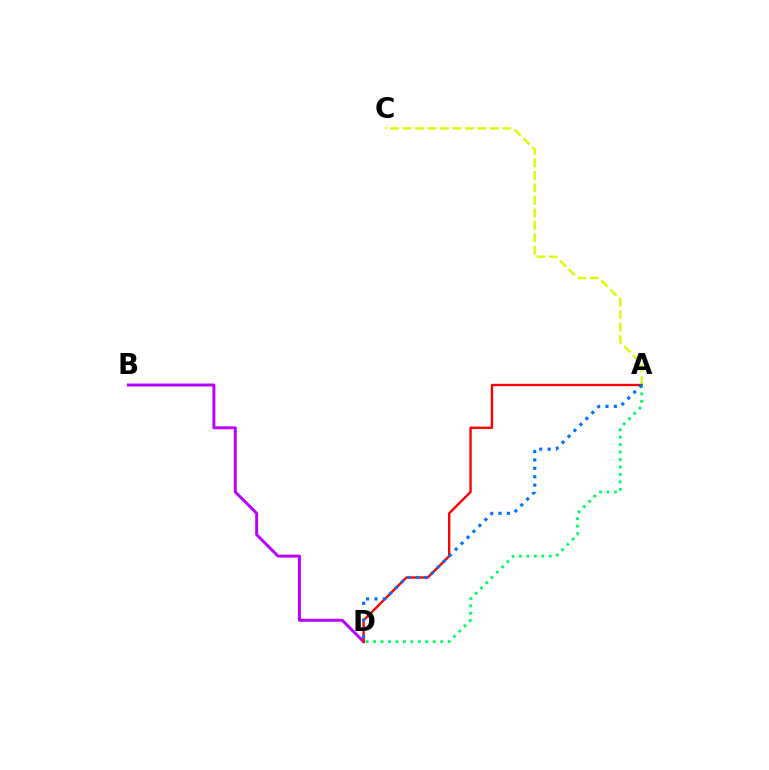{('B', 'D'): [{'color': '#b900ff', 'line_style': 'solid', 'thickness': 2.13}], ('A', 'C'): [{'color': '#d1ff00', 'line_style': 'dashed', 'thickness': 1.7}], ('A', 'D'): [{'color': '#ff0000', 'line_style': 'solid', 'thickness': 1.69}, {'color': '#00ff5c', 'line_style': 'dotted', 'thickness': 2.02}, {'color': '#0074ff', 'line_style': 'dotted', 'thickness': 2.28}]}